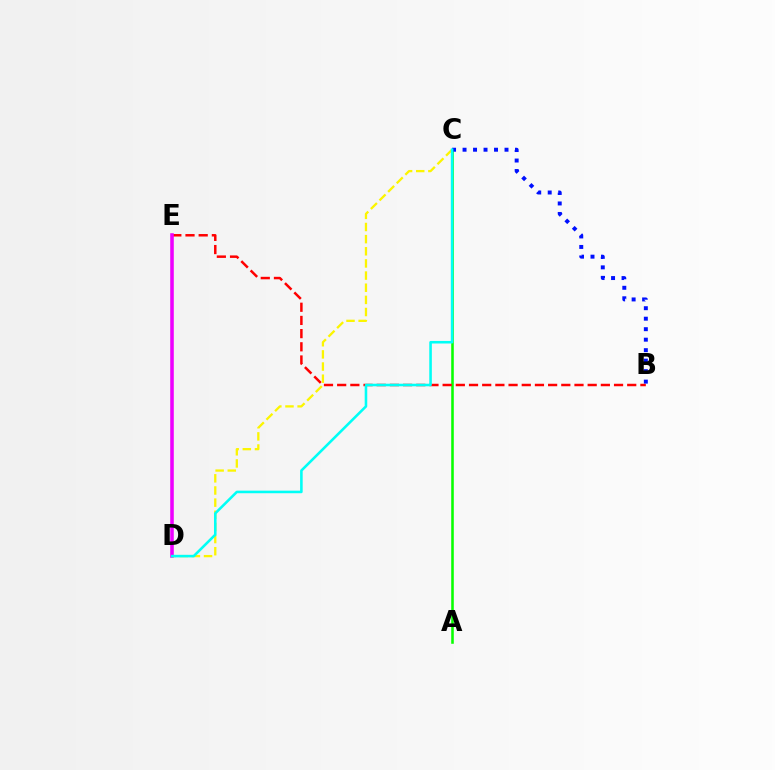{('A', 'C'): [{'color': '#08ff00', 'line_style': 'solid', 'thickness': 1.85}], ('B', 'E'): [{'color': '#ff0000', 'line_style': 'dashed', 'thickness': 1.79}], ('B', 'C'): [{'color': '#0010ff', 'line_style': 'dotted', 'thickness': 2.85}], ('D', 'E'): [{'color': '#ee00ff', 'line_style': 'solid', 'thickness': 2.57}], ('C', 'D'): [{'color': '#fcf500', 'line_style': 'dashed', 'thickness': 1.65}, {'color': '#00fff6', 'line_style': 'solid', 'thickness': 1.85}]}